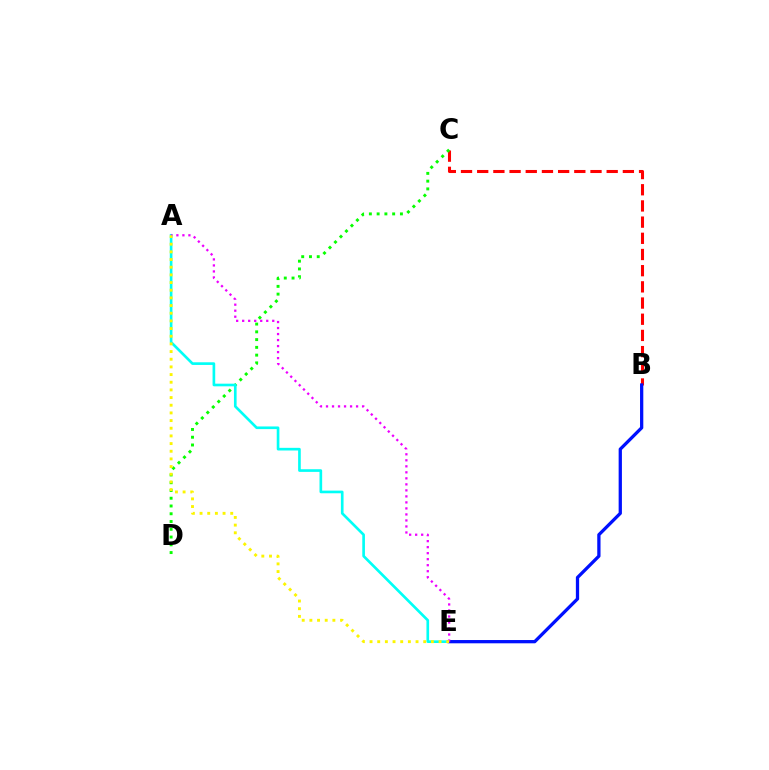{('B', 'C'): [{'color': '#ff0000', 'line_style': 'dashed', 'thickness': 2.2}], ('C', 'D'): [{'color': '#08ff00', 'line_style': 'dotted', 'thickness': 2.11}], ('A', 'E'): [{'color': '#00fff6', 'line_style': 'solid', 'thickness': 1.91}, {'color': '#ee00ff', 'line_style': 'dotted', 'thickness': 1.63}, {'color': '#fcf500', 'line_style': 'dotted', 'thickness': 2.08}], ('B', 'E'): [{'color': '#0010ff', 'line_style': 'solid', 'thickness': 2.35}]}